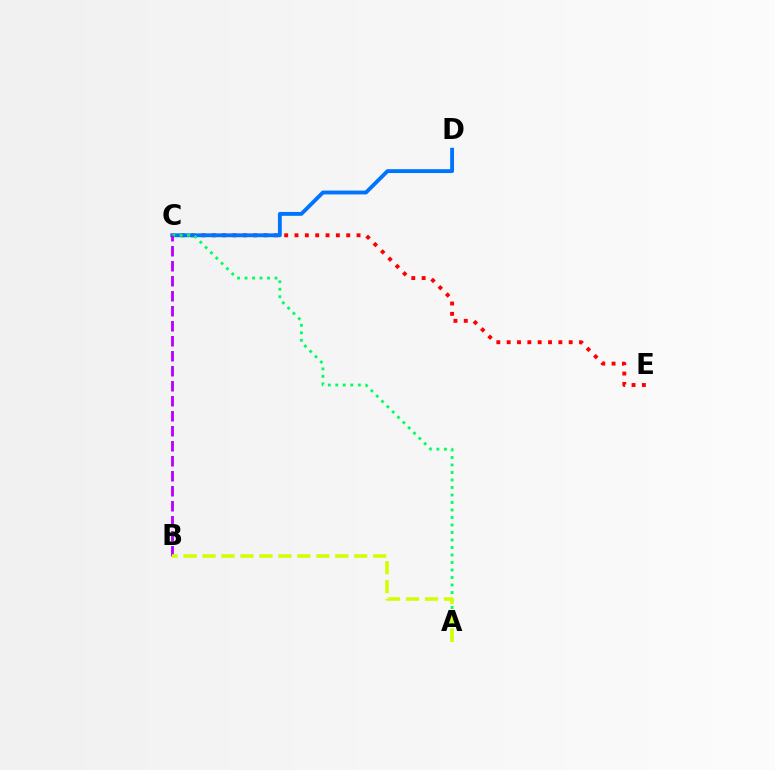{('C', 'E'): [{'color': '#ff0000', 'line_style': 'dotted', 'thickness': 2.81}], ('C', 'D'): [{'color': '#0074ff', 'line_style': 'solid', 'thickness': 2.78}], ('A', 'C'): [{'color': '#00ff5c', 'line_style': 'dotted', 'thickness': 2.04}], ('B', 'C'): [{'color': '#b900ff', 'line_style': 'dashed', 'thickness': 2.04}], ('A', 'B'): [{'color': '#d1ff00', 'line_style': 'dashed', 'thickness': 2.58}]}